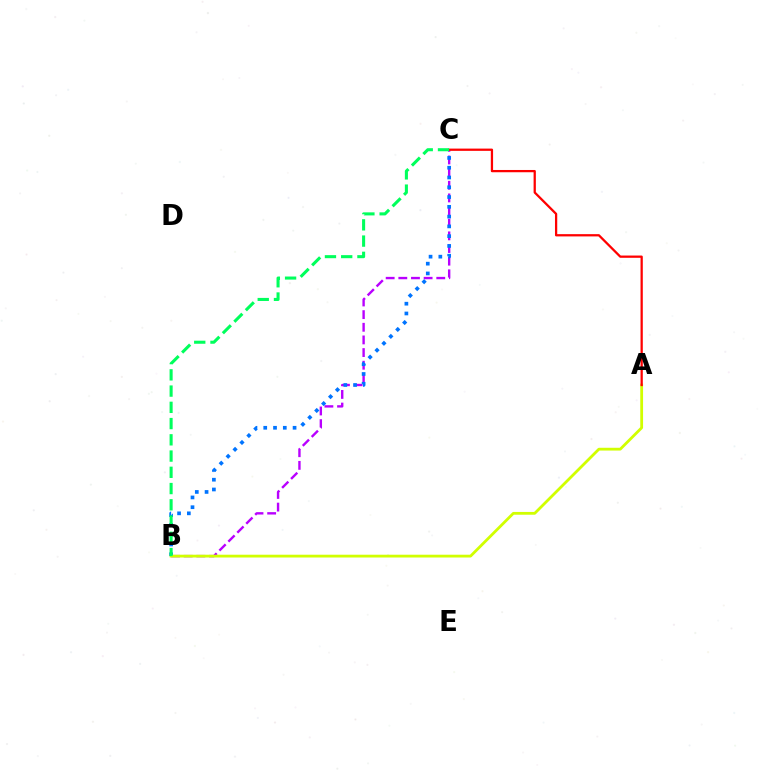{('B', 'C'): [{'color': '#b900ff', 'line_style': 'dashed', 'thickness': 1.72}, {'color': '#0074ff', 'line_style': 'dotted', 'thickness': 2.66}, {'color': '#00ff5c', 'line_style': 'dashed', 'thickness': 2.21}], ('A', 'B'): [{'color': '#d1ff00', 'line_style': 'solid', 'thickness': 2.01}], ('A', 'C'): [{'color': '#ff0000', 'line_style': 'solid', 'thickness': 1.63}]}